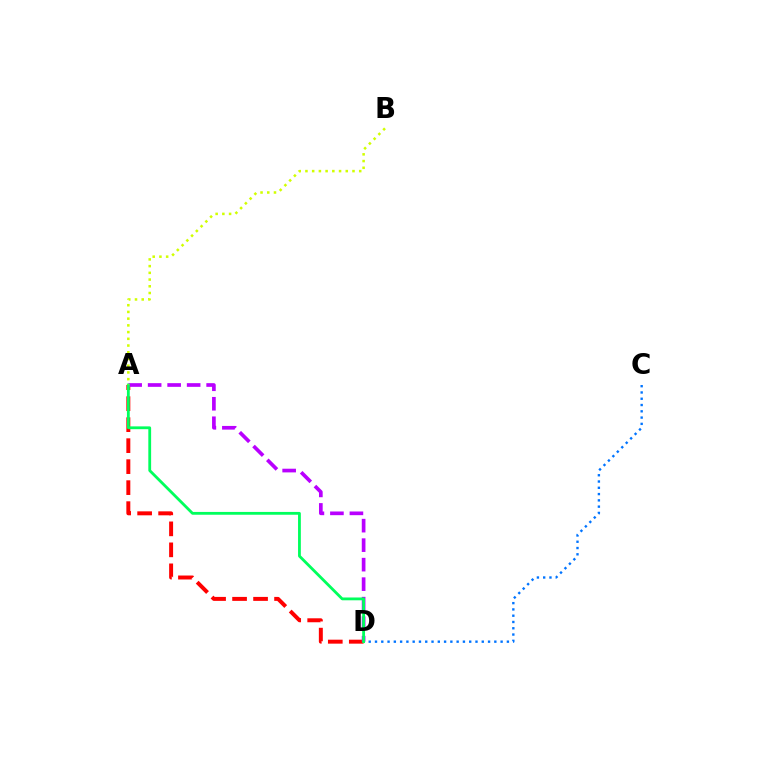{('A', 'D'): [{'color': '#ff0000', 'line_style': 'dashed', 'thickness': 2.85}, {'color': '#b900ff', 'line_style': 'dashed', 'thickness': 2.65}, {'color': '#00ff5c', 'line_style': 'solid', 'thickness': 2.02}], ('C', 'D'): [{'color': '#0074ff', 'line_style': 'dotted', 'thickness': 1.71}], ('A', 'B'): [{'color': '#d1ff00', 'line_style': 'dotted', 'thickness': 1.83}]}